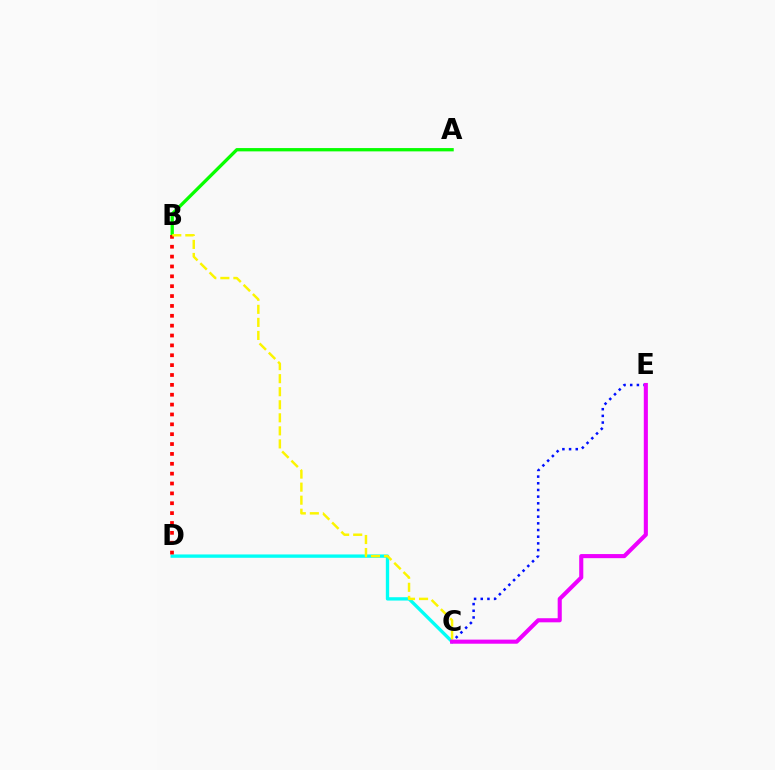{('A', 'B'): [{'color': '#08ff00', 'line_style': 'solid', 'thickness': 2.38}], ('C', 'D'): [{'color': '#00fff6', 'line_style': 'solid', 'thickness': 2.41}], ('B', 'D'): [{'color': '#ff0000', 'line_style': 'dotted', 'thickness': 2.68}], ('B', 'C'): [{'color': '#fcf500', 'line_style': 'dashed', 'thickness': 1.77}], ('C', 'E'): [{'color': '#0010ff', 'line_style': 'dotted', 'thickness': 1.81}, {'color': '#ee00ff', 'line_style': 'solid', 'thickness': 2.95}]}